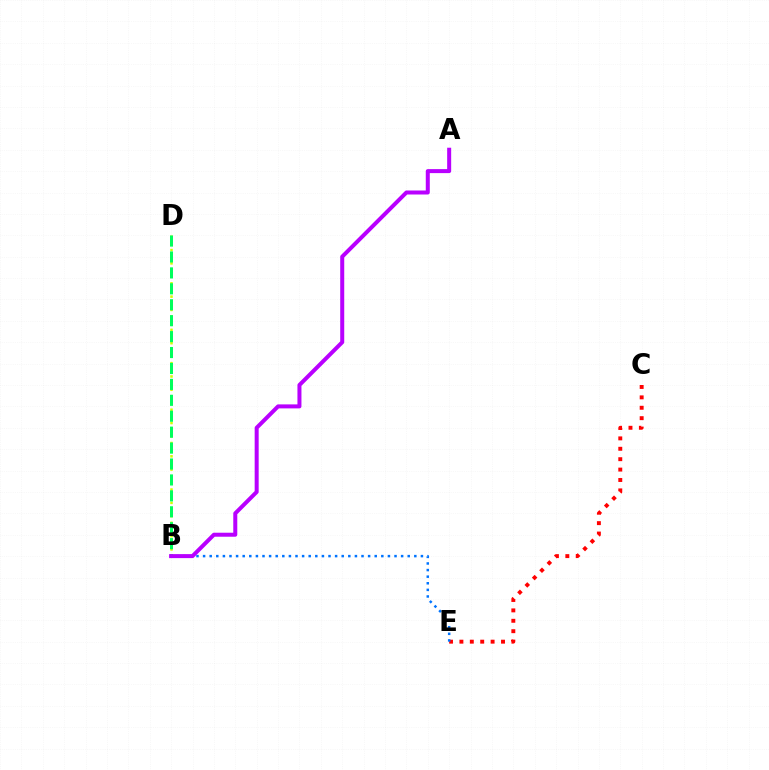{('B', 'D'): [{'color': '#d1ff00', 'line_style': 'dotted', 'thickness': 1.81}, {'color': '#00ff5c', 'line_style': 'dashed', 'thickness': 2.16}], ('C', 'E'): [{'color': '#ff0000', 'line_style': 'dotted', 'thickness': 2.83}], ('B', 'E'): [{'color': '#0074ff', 'line_style': 'dotted', 'thickness': 1.79}], ('A', 'B'): [{'color': '#b900ff', 'line_style': 'solid', 'thickness': 2.88}]}